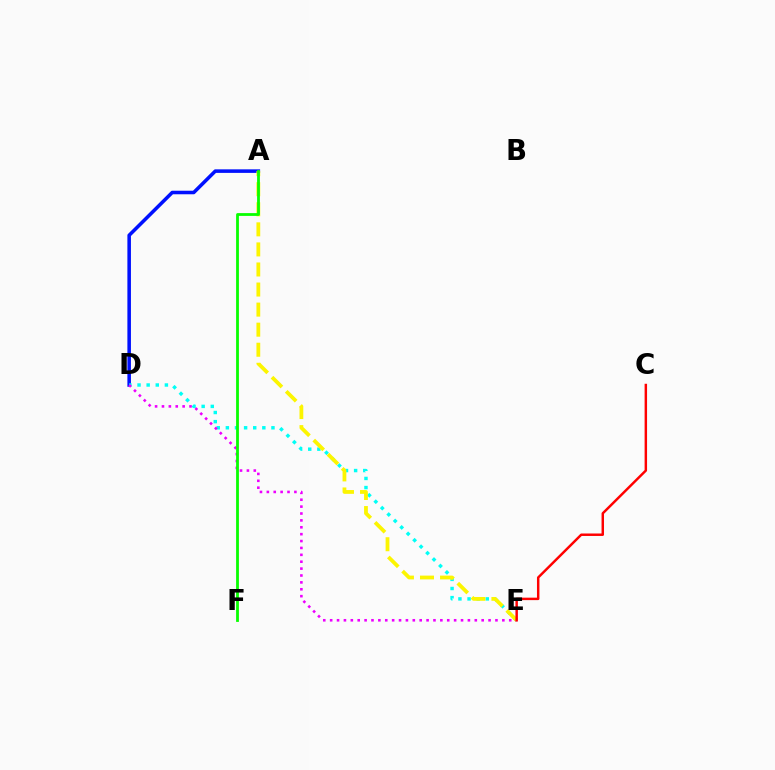{('A', 'D'): [{'color': '#0010ff', 'line_style': 'solid', 'thickness': 2.56}], ('D', 'E'): [{'color': '#00fff6', 'line_style': 'dotted', 'thickness': 2.48}, {'color': '#ee00ff', 'line_style': 'dotted', 'thickness': 1.87}], ('A', 'E'): [{'color': '#fcf500', 'line_style': 'dashed', 'thickness': 2.73}], ('A', 'F'): [{'color': '#08ff00', 'line_style': 'solid', 'thickness': 2.02}], ('C', 'E'): [{'color': '#ff0000', 'line_style': 'solid', 'thickness': 1.77}]}